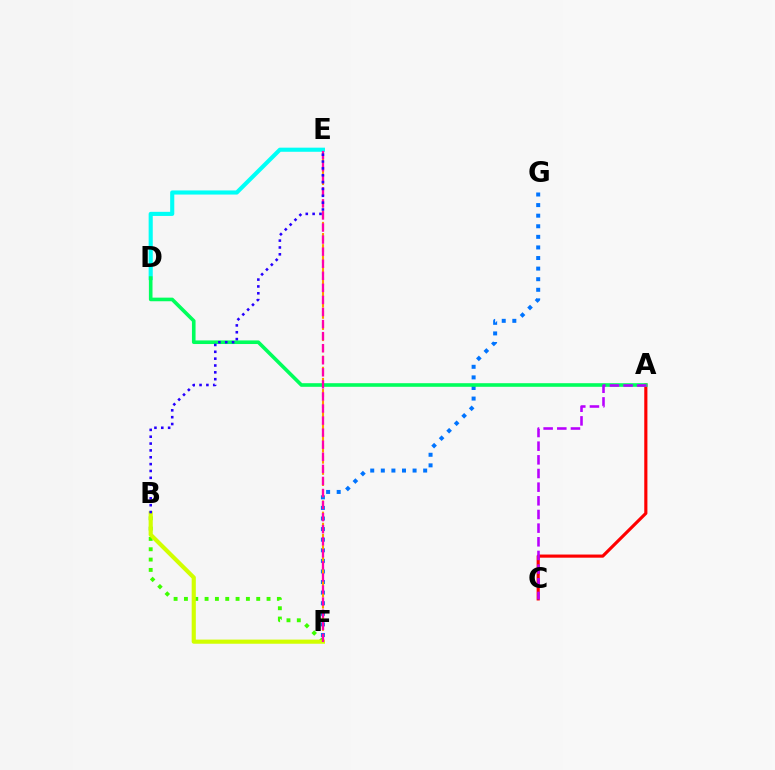{('F', 'G'): [{'color': '#0074ff', 'line_style': 'dotted', 'thickness': 2.88}], ('E', 'F'): [{'color': '#ff9400', 'line_style': 'dashed', 'thickness': 1.51}, {'color': '#ff00ac', 'line_style': 'dashed', 'thickness': 1.64}], ('B', 'F'): [{'color': '#3dff00', 'line_style': 'dotted', 'thickness': 2.81}, {'color': '#d1ff00', 'line_style': 'solid', 'thickness': 2.98}], ('D', 'E'): [{'color': '#00fff6', 'line_style': 'solid', 'thickness': 2.96}], ('A', 'C'): [{'color': '#ff0000', 'line_style': 'solid', 'thickness': 2.26}, {'color': '#b900ff', 'line_style': 'dashed', 'thickness': 1.86}], ('A', 'D'): [{'color': '#00ff5c', 'line_style': 'solid', 'thickness': 2.6}], ('B', 'E'): [{'color': '#2500ff', 'line_style': 'dotted', 'thickness': 1.86}]}